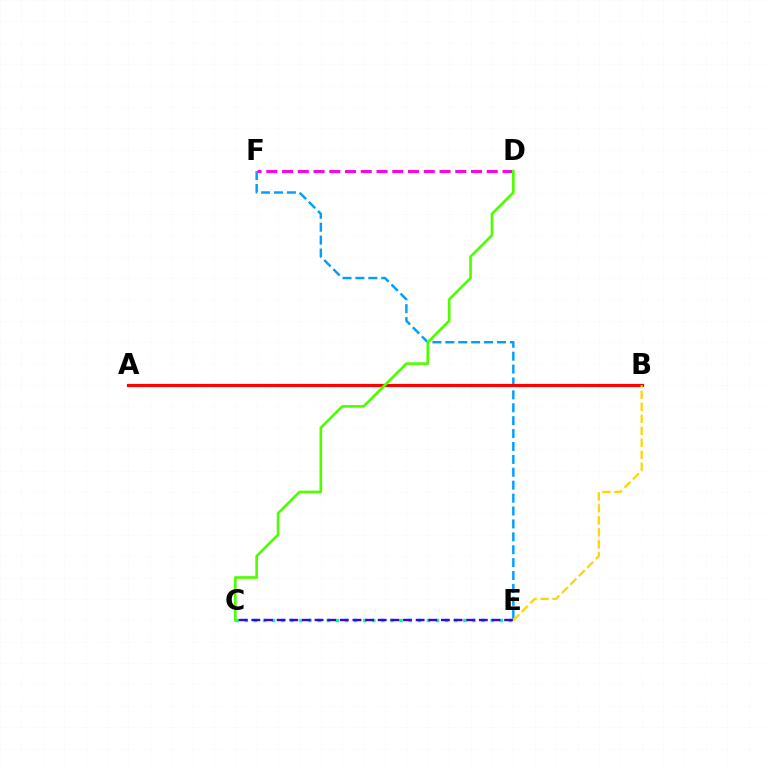{('C', 'E'): [{'color': '#00ff86', 'line_style': 'dotted', 'thickness': 2.47}, {'color': '#3700ff', 'line_style': 'dashed', 'thickness': 1.72}], ('E', 'F'): [{'color': '#009eff', 'line_style': 'dashed', 'thickness': 1.75}], ('D', 'F'): [{'color': '#ff00ed', 'line_style': 'dashed', 'thickness': 2.14}], ('A', 'B'): [{'color': '#ff0000', 'line_style': 'solid', 'thickness': 2.29}], ('C', 'D'): [{'color': '#4fff00', 'line_style': 'solid', 'thickness': 1.92}], ('B', 'E'): [{'color': '#ffd500', 'line_style': 'dashed', 'thickness': 1.63}]}